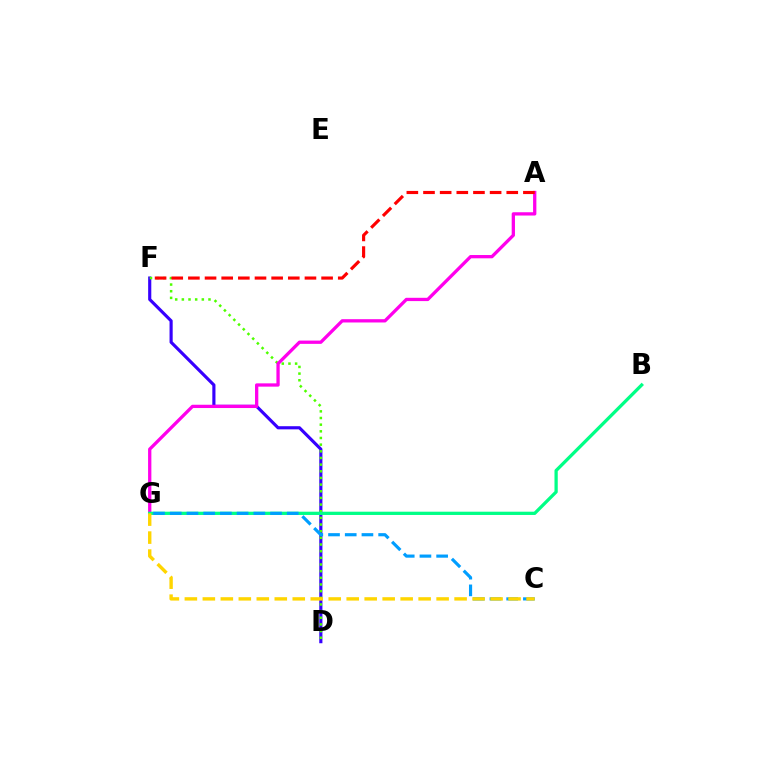{('D', 'F'): [{'color': '#3700ff', 'line_style': 'solid', 'thickness': 2.26}, {'color': '#4fff00', 'line_style': 'dotted', 'thickness': 1.81}], ('A', 'G'): [{'color': '#ff00ed', 'line_style': 'solid', 'thickness': 2.37}], ('B', 'G'): [{'color': '#00ff86', 'line_style': 'solid', 'thickness': 2.35}], ('A', 'F'): [{'color': '#ff0000', 'line_style': 'dashed', 'thickness': 2.26}], ('C', 'G'): [{'color': '#009eff', 'line_style': 'dashed', 'thickness': 2.27}, {'color': '#ffd500', 'line_style': 'dashed', 'thickness': 2.44}]}